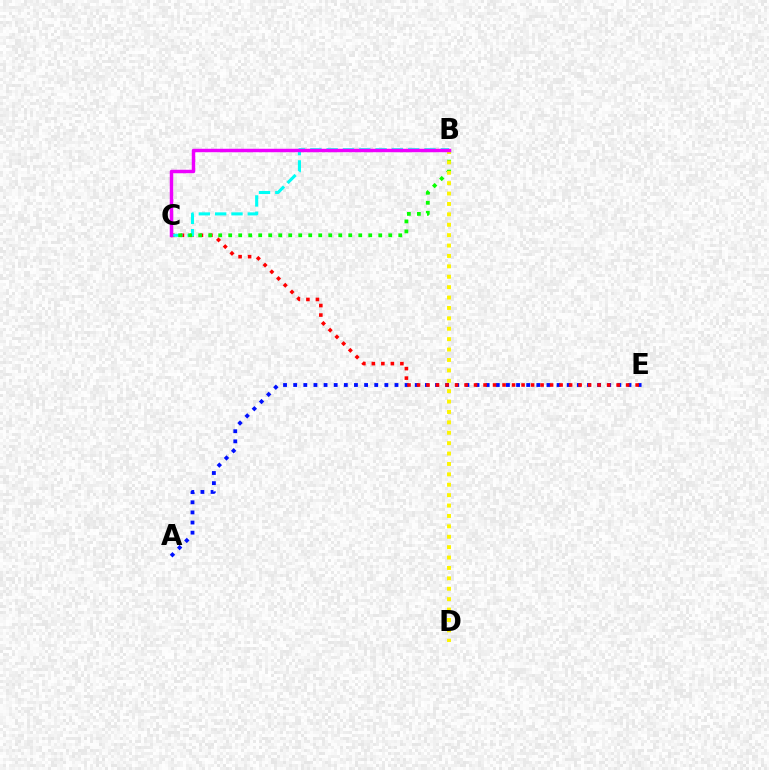{('A', 'E'): [{'color': '#0010ff', 'line_style': 'dotted', 'thickness': 2.75}], ('C', 'E'): [{'color': '#ff0000', 'line_style': 'dotted', 'thickness': 2.58}], ('B', 'C'): [{'color': '#00fff6', 'line_style': 'dashed', 'thickness': 2.22}, {'color': '#08ff00', 'line_style': 'dotted', 'thickness': 2.72}, {'color': '#ee00ff', 'line_style': 'solid', 'thickness': 2.49}], ('B', 'D'): [{'color': '#fcf500', 'line_style': 'dotted', 'thickness': 2.83}]}